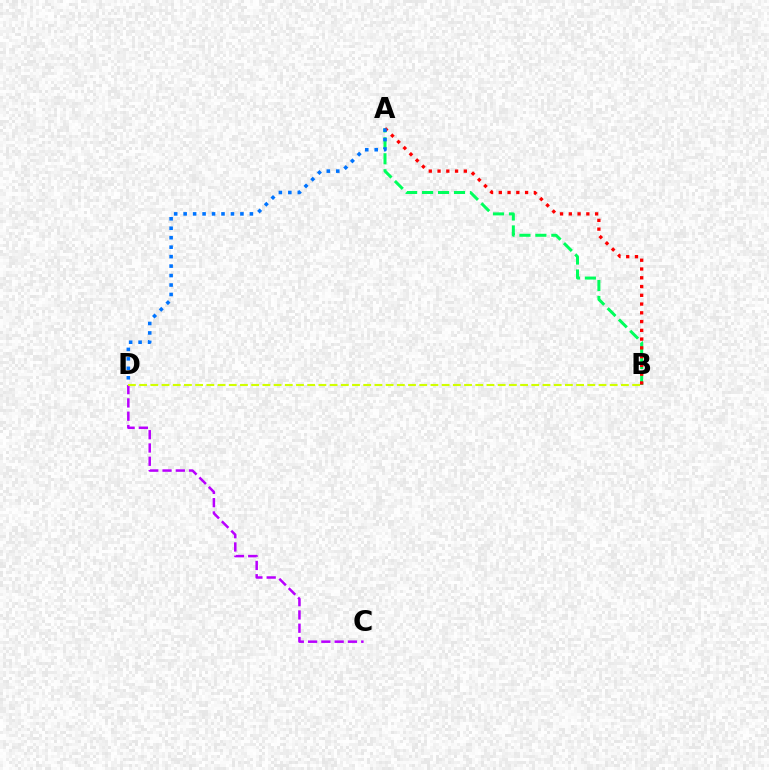{('A', 'B'): [{'color': '#00ff5c', 'line_style': 'dashed', 'thickness': 2.17}, {'color': '#ff0000', 'line_style': 'dotted', 'thickness': 2.38}], ('C', 'D'): [{'color': '#b900ff', 'line_style': 'dashed', 'thickness': 1.81}], ('A', 'D'): [{'color': '#0074ff', 'line_style': 'dotted', 'thickness': 2.57}], ('B', 'D'): [{'color': '#d1ff00', 'line_style': 'dashed', 'thickness': 1.52}]}